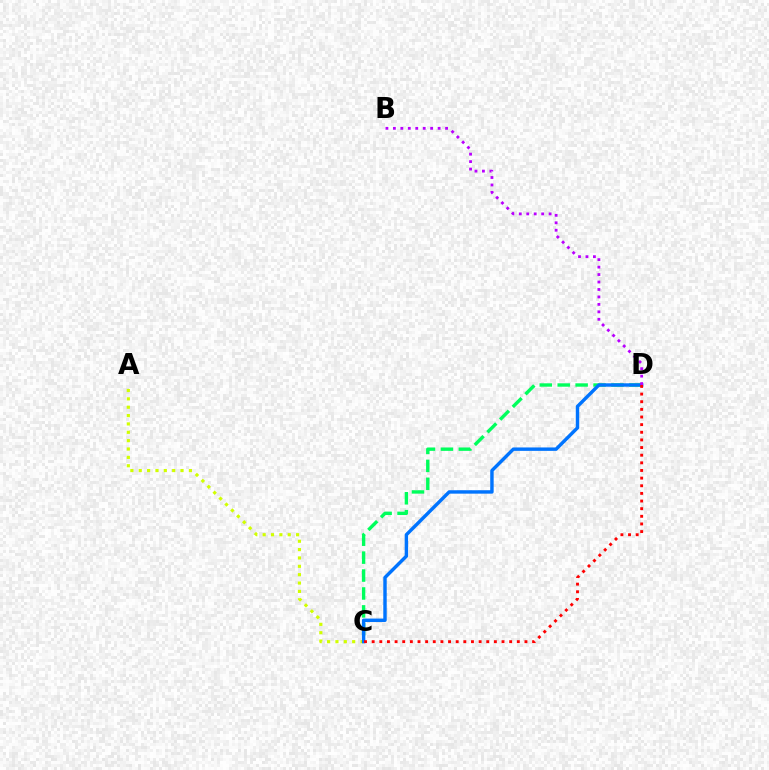{('C', 'D'): [{'color': '#00ff5c', 'line_style': 'dashed', 'thickness': 2.43}, {'color': '#0074ff', 'line_style': 'solid', 'thickness': 2.46}, {'color': '#ff0000', 'line_style': 'dotted', 'thickness': 2.08}], ('A', 'C'): [{'color': '#d1ff00', 'line_style': 'dotted', 'thickness': 2.27}], ('B', 'D'): [{'color': '#b900ff', 'line_style': 'dotted', 'thickness': 2.03}]}